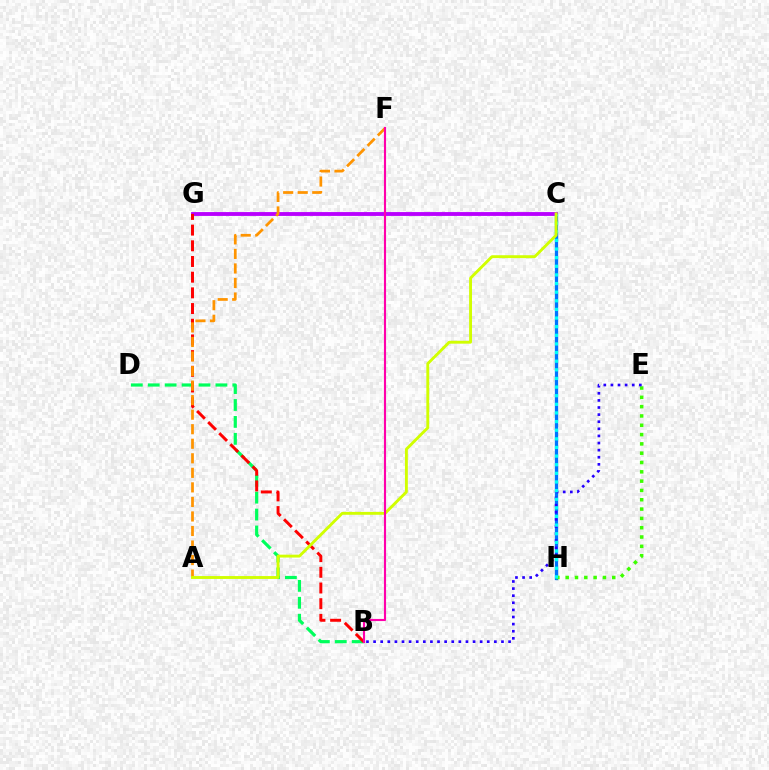{('B', 'D'): [{'color': '#00ff5c', 'line_style': 'dashed', 'thickness': 2.3}], ('C', 'H'): [{'color': '#0074ff', 'line_style': 'solid', 'thickness': 2.35}, {'color': '#00fff6', 'line_style': 'dotted', 'thickness': 2.34}], ('C', 'G'): [{'color': '#b900ff', 'line_style': 'solid', 'thickness': 2.77}], ('E', 'H'): [{'color': '#3dff00', 'line_style': 'dotted', 'thickness': 2.53}], ('B', 'E'): [{'color': '#2500ff', 'line_style': 'dotted', 'thickness': 1.93}], ('B', 'G'): [{'color': '#ff0000', 'line_style': 'dashed', 'thickness': 2.13}], ('A', 'F'): [{'color': '#ff9400', 'line_style': 'dashed', 'thickness': 1.98}], ('A', 'C'): [{'color': '#d1ff00', 'line_style': 'solid', 'thickness': 2.07}], ('B', 'F'): [{'color': '#ff00ac', 'line_style': 'solid', 'thickness': 1.53}]}